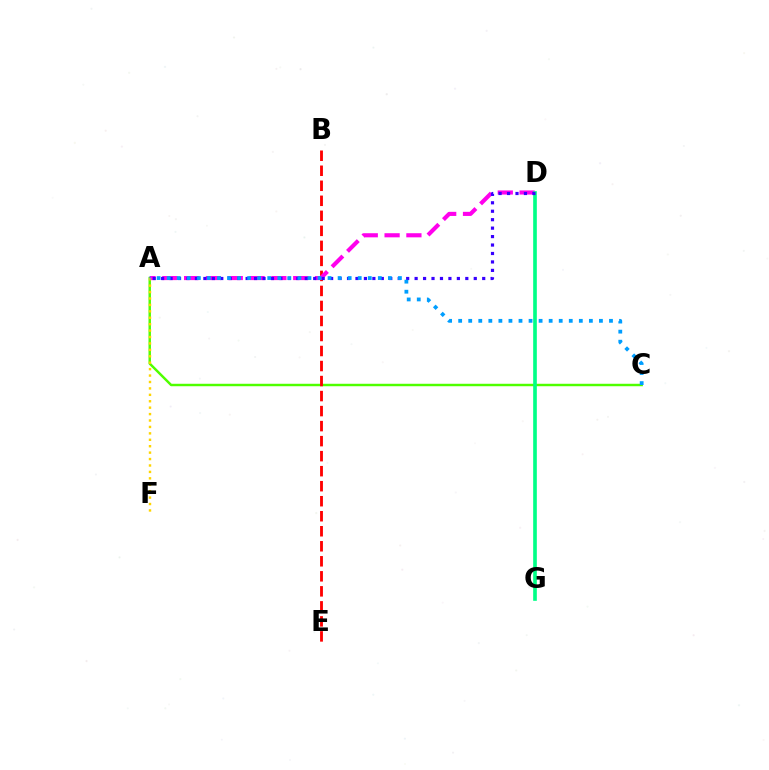{('A', 'C'): [{'color': '#4fff00', 'line_style': 'solid', 'thickness': 1.77}, {'color': '#009eff', 'line_style': 'dotted', 'thickness': 2.73}], ('B', 'E'): [{'color': '#ff0000', 'line_style': 'dashed', 'thickness': 2.04}], ('A', 'D'): [{'color': '#ff00ed', 'line_style': 'dashed', 'thickness': 2.96}, {'color': '#3700ff', 'line_style': 'dotted', 'thickness': 2.3}], ('A', 'F'): [{'color': '#ffd500', 'line_style': 'dotted', 'thickness': 1.75}], ('D', 'G'): [{'color': '#00ff86', 'line_style': 'solid', 'thickness': 2.63}]}